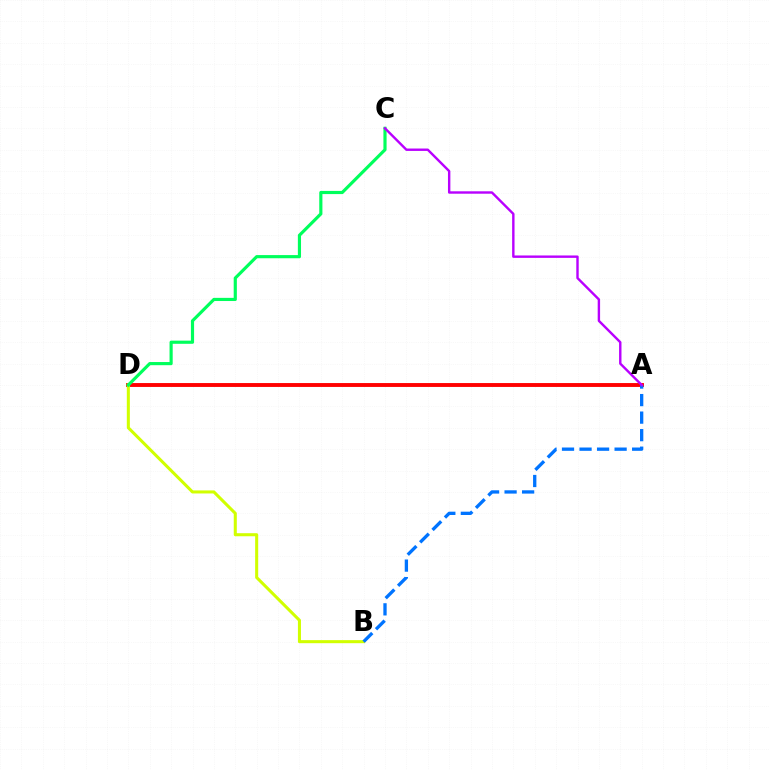{('A', 'D'): [{'color': '#ff0000', 'line_style': 'solid', 'thickness': 2.79}], ('B', 'D'): [{'color': '#d1ff00', 'line_style': 'solid', 'thickness': 2.2}], ('A', 'B'): [{'color': '#0074ff', 'line_style': 'dashed', 'thickness': 2.38}], ('C', 'D'): [{'color': '#00ff5c', 'line_style': 'solid', 'thickness': 2.28}], ('A', 'C'): [{'color': '#b900ff', 'line_style': 'solid', 'thickness': 1.73}]}